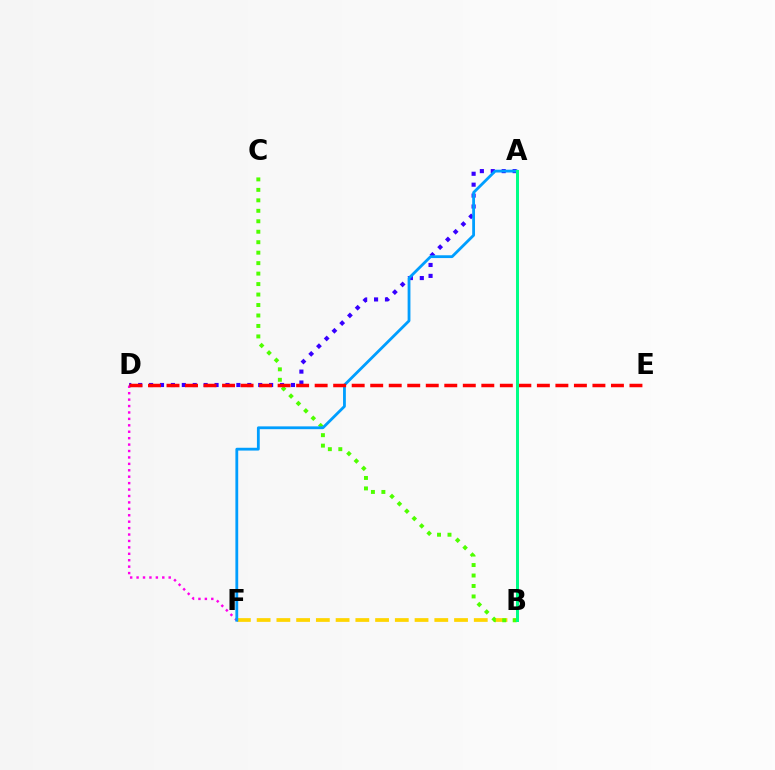{('B', 'F'): [{'color': '#ffd500', 'line_style': 'dashed', 'thickness': 2.68}], ('A', 'D'): [{'color': '#3700ff', 'line_style': 'dotted', 'thickness': 2.96}], ('B', 'C'): [{'color': '#4fff00', 'line_style': 'dotted', 'thickness': 2.84}], ('D', 'F'): [{'color': '#ff00ed', 'line_style': 'dotted', 'thickness': 1.75}], ('A', 'F'): [{'color': '#009eff', 'line_style': 'solid', 'thickness': 2.02}], ('D', 'E'): [{'color': '#ff0000', 'line_style': 'dashed', 'thickness': 2.52}], ('A', 'B'): [{'color': '#00ff86', 'line_style': 'solid', 'thickness': 2.16}]}